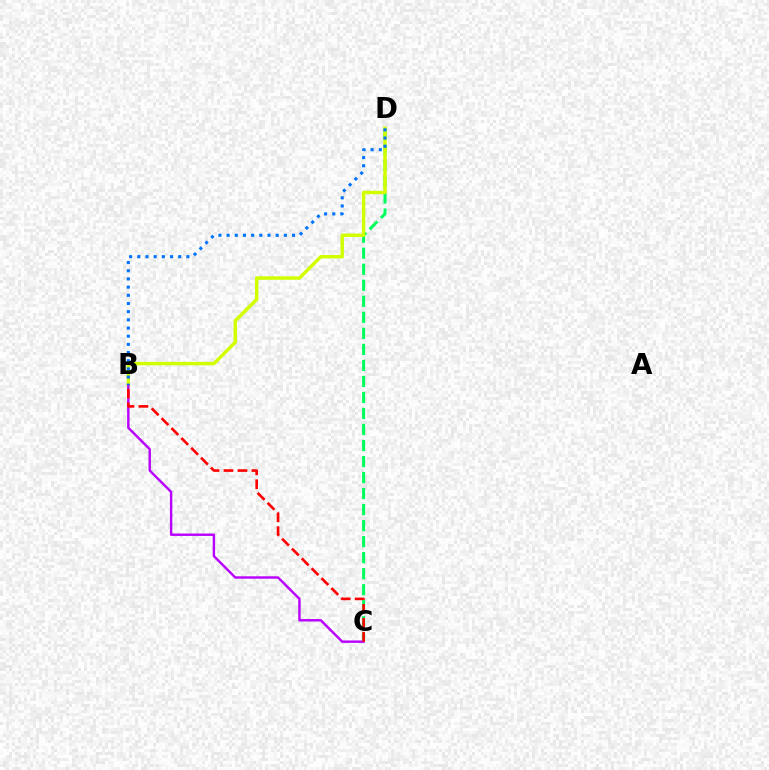{('C', 'D'): [{'color': '#00ff5c', 'line_style': 'dashed', 'thickness': 2.18}], ('B', 'D'): [{'color': '#d1ff00', 'line_style': 'solid', 'thickness': 2.48}, {'color': '#0074ff', 'line_style': 'dotted', 'thickness': 2.22}], ('B', 'C'): [{'color': '#b900ff', 'line_style': 'solid', 'thickness': 1.74}, {'color': '#ff0000', 'line_style': 'dashed', 'thickness': 1.9}]}